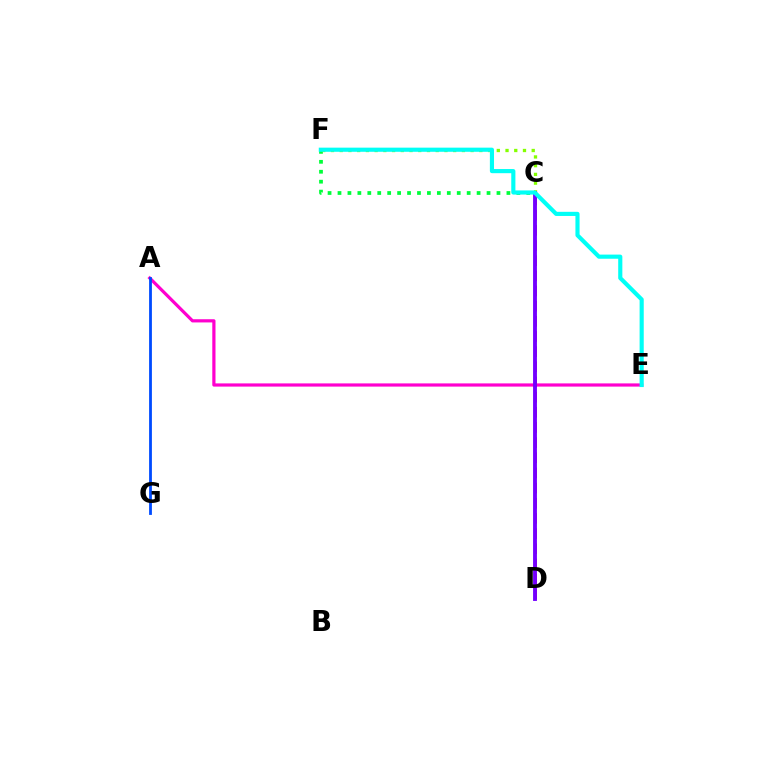{('C', 'F'): [{'color': '#00ff39', 'line_style': 'dotted', 'thickness': 2.7}, {'color': '#84ff00', 'line_style': 'dotted', 'thickness': 2.37}], ('A', 'E'): [{'color': '#ff00cf', 'line_style': 'solid', 'thickness': 2.31}], ('C', 'D'): [{'color': '#ffbd00', 'line_style': 'dashed', 'thickness': 1.52}, {'color': '#ff0000', 'line_style': 'dashed', 'thickness': 2.06}, {'color': '#7200ff', 'line_style': 'solid', 'thickness': 2.78}], ('A', 'G'): [{'color': '#004bff', 'line_style': 'solid', 'thickness': 2.02}], ('E', 'F'): [{'color': '#00fff6', 'line_style': 'solid', 'thickness': 2.98}]}